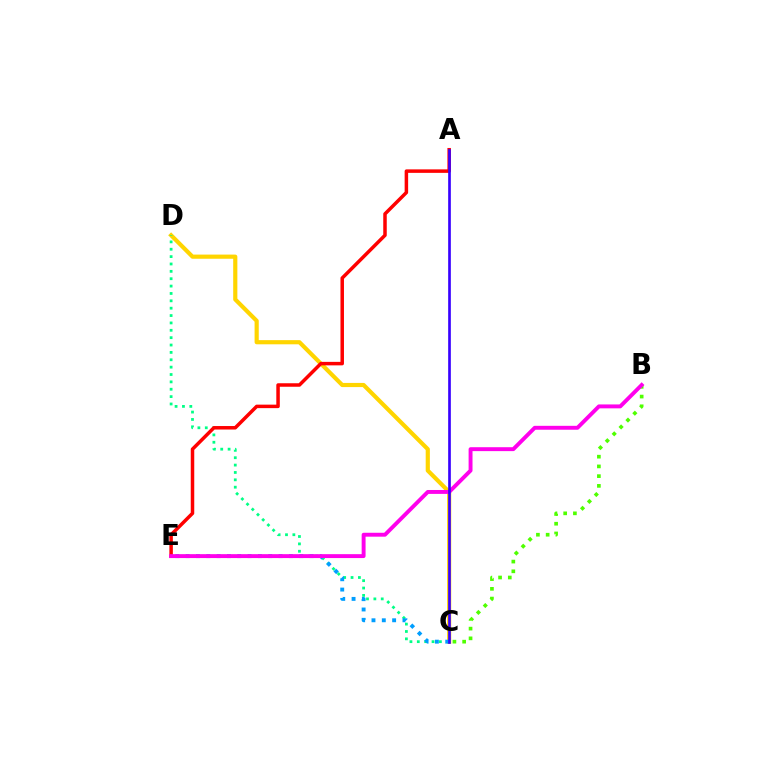{('C', 'D'): [{'color': '#ffd500', 'line_style': 'solid', 'thickness': 3.0}, {'color': '#00ff86', 'line_style': 'dotted', 'thickness': 2.0}], ('B', 'C'): [{'color': '#4fff00', 'line_style': 'dotted', 'thickness': 2.64}], ('A', 'E'): [{'color': '#ff0000', 'line_style': 'solid', 'thickness': 2.52}], ('C', 'E'): [{'color': '#009eff', 'line_style': 'dotted', 'thickness': 2.81}], ('B', 'E'): [{'color': '#ff00ed', 'line_style': 'solid', 'thickness': 2.81}], ('A', 'C'): [{'color': '#3700ff', 'line_style': 'solid', 'thickness': 1.92}]}